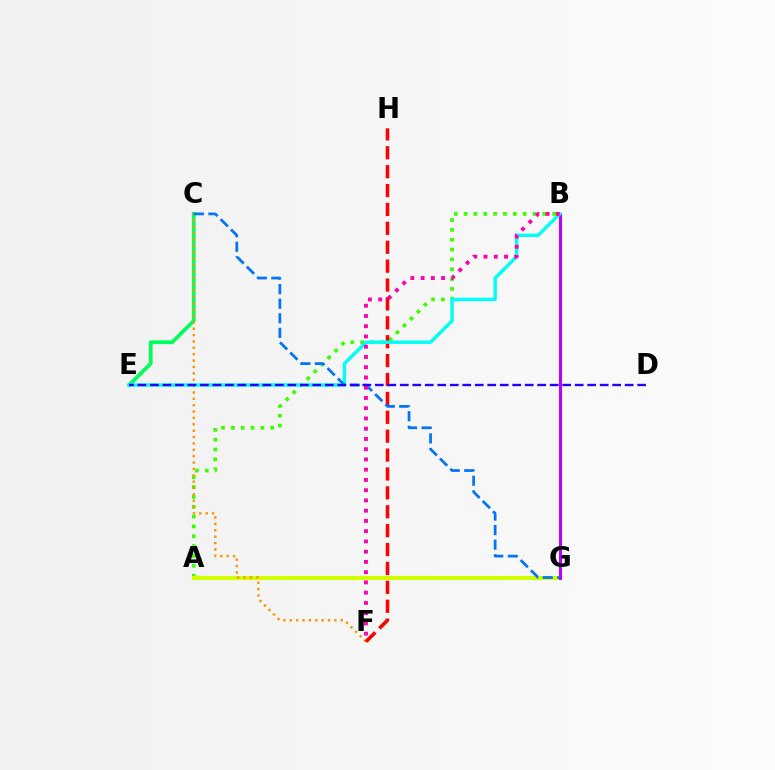{('C', 'E'): [{'color': '#00ff5c', 'line_style': 'solid', 'thickness': 2.72}], ('A', 'B'): [{'color': '#3dff00', 'line_style': 'dotted', 'thickness': 2.67}], ('A', 'G'): [{'color': '#d1ff00', 'line_style': 'solid', 'thickness': 2.97}], ('C', 'F'): [{'color': '#ff9400', 'line_style': 'dotted', 'thickness': 1.73}], ('F', 'H'): [{'color': '#ff0000', 'line_style': 'dashed', 'thickness': 2.57}], ('B', 'G'): [{'color': '#b900ff', 'line_style': 'solid', 'thickness': 2.19}], ('B', 'E'): [{'color': '#00fff6', 'line_style': 'solid', 'thickness': 2.47}], ('C', 'G'): [{'color': '#0074ff', 'line_style': 'dashed', 'thickness': 1.98}], ('B', 'F'): [{'color': '#ff00ac', 'line_style': 'dotted', 'thickness': 2.78}], ('D', 'E'): [{'color': '#2500ff', 'line_style': 'dashed', 'thickness': 1.7}]}